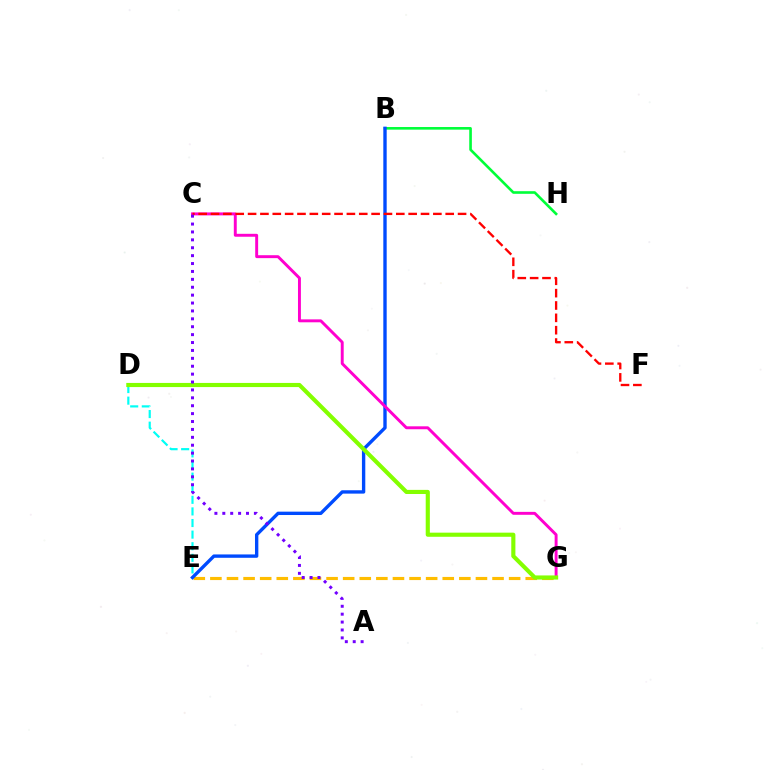{('B', 'H'): [{'color': '#00ff39', 'line_style': 'solid', 'thickness': 1.89}], ('D', 'E'): [{'color': '#00fff6', 'line_style': 'dashed', 'thickness': 1.58}], ('E', 'G'): [{'color': '#ffbd00', 'line_style': 'dashed', 'thickness': 2.25}], ('B', 'E'): [{'color': '#004bff', 'line_style': 'solid', 'thickness': 2.42}], ('C', 'G'): [{'color': '#ff00cf', 'line_style': 'solid', 'thickness': 2.11}], ('D', 'G'): [{'color': '#84ff00', 'line_style': 'solid', 'thickness': 2.97}], ('C', 'F'): [{'color': '#ff0000', 'line_style': 'dashed', 'thickness': 1.68}], ('A', 'C'): [{'color': '#7200ff', 'line_style': 'dotted', 'thickness': 2.15}]}